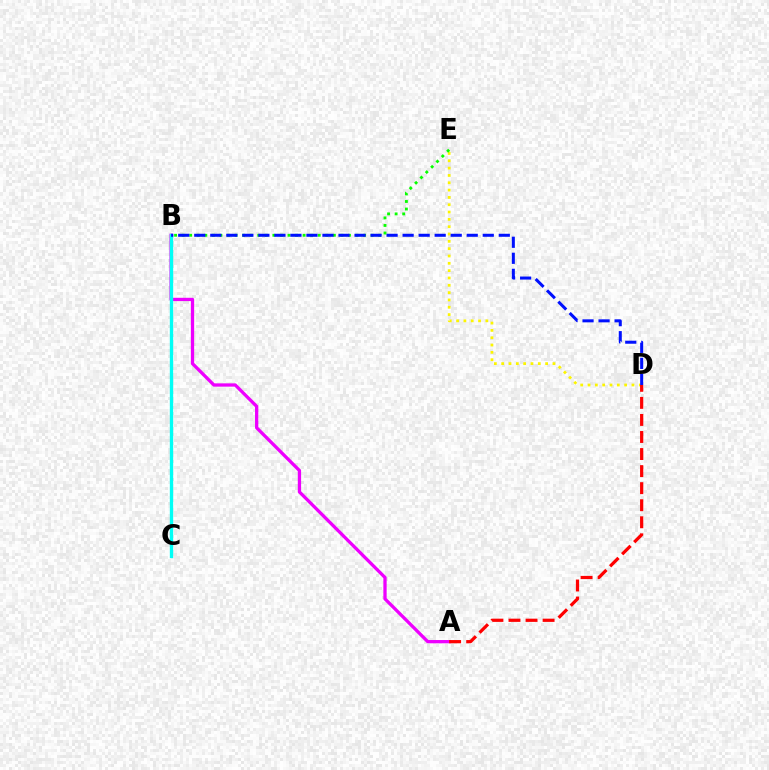{('D', 'E'): [{'color': '#fcf500', 'line_style': 'dotted', 'thickness': 1.99}], ('A', 'B'): [{'color': '#ee00ff', 'line_style': 'solid', 'thickness': 2.37}], ('A', 'D'): [{'color': '#ff0000', 'line_style': 'dashed', 'thickness': 2.32}], ('B', 'E'): [{'color': '#08ff00', 'line_style': 'dotted', 'thickness': 2.05}], ('B', 'C'): [{'color': '#00fff6', 'line_style': 'solid', 'thickness': 2.41}], ('B', 'D'): [{'color': '#0010ff', 'line_style': 'dashed', 'thickness': 2.18}]}